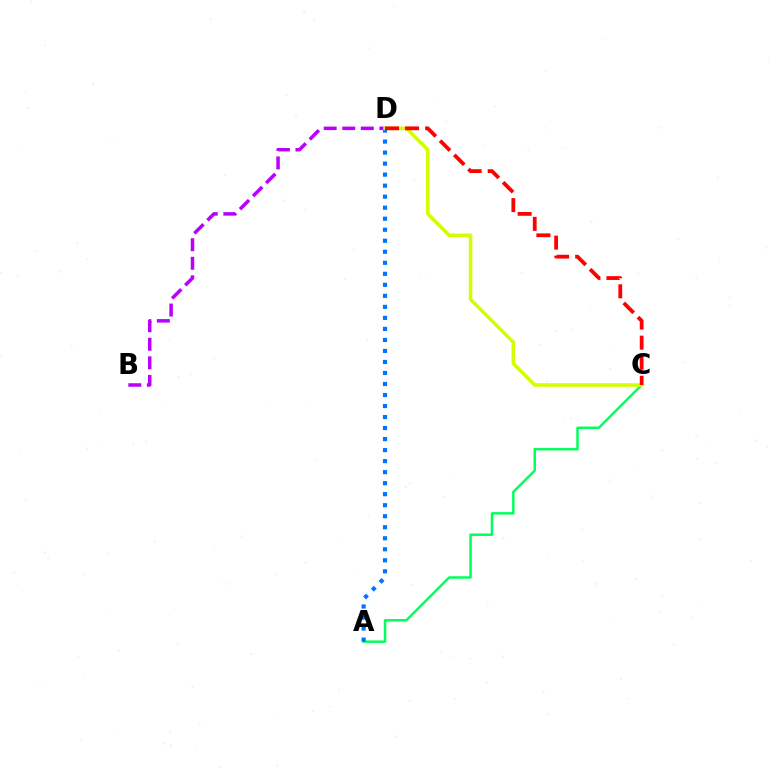{('A', 'C'): [{'color': '#00ff5c', 'line_style': 'solid', 'thickness': 1.78}], ('A', 'D'): [{'color': '#0074ff', 'line_style': 'dotted', 'thickness': 2.99}], ('B', 'D'): [{'color': '#b900ff', 'line_style': 'dashed', 'thickness': 2.52}], ('C', 'D'): [{'color': '#d1ff00', 'line_style': 'solid', 'thickness': 2.54}, {'color': '#ff0000', 'line_style': 'dashed', 'thickness': 2.73}]}